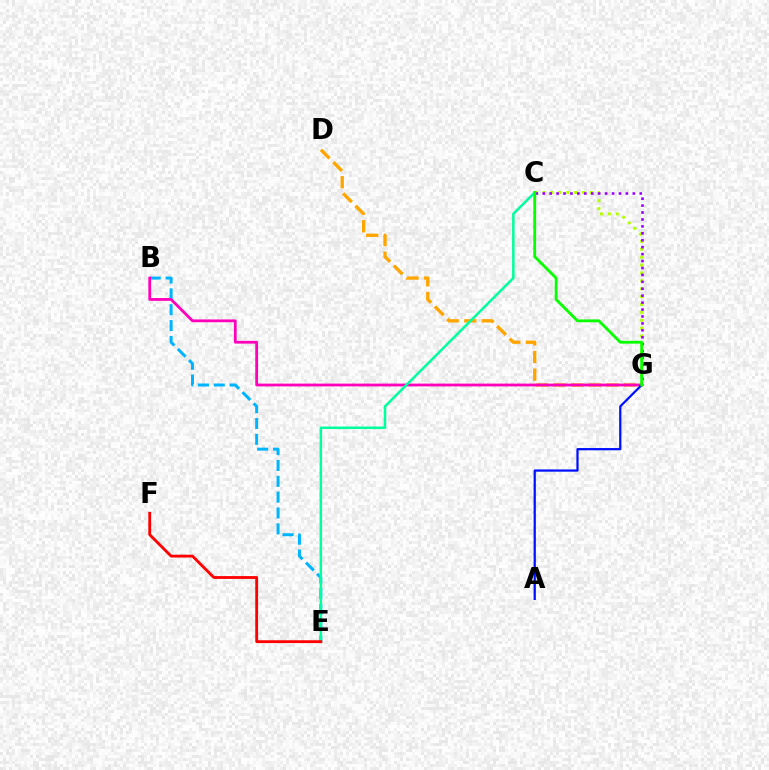{('D', 'G'): [{'color': '#ffa500', 'line_style': 'dashed', 'thickness': 2.39}], ('B', 'E'): [{'color': '#00b5ff', 'line_style': 'dashed', 'thickness': 2.15}], ('C', 'G'): [{'color': '#b3ff00', 'line_style': 'dotted', 'thickness': 2.14}, {'color': '#9b00ff', 'line_style': 'dotted', 'thickness': 1.88}, {'color': '#08ff00', 'line_style': 'solid', 'thickness': 2.04}], ('B', 'G'): [{'color': '#ff00bd', 'line_style': 'solid', 'thickness': 2.01}], ('C', 'E'): [{'color': '#00ff9d', 'line_style': 'solid', 'thickness': 1.8}], ('E', 'F'): [{'color': '#ff0000', 'line_style': 'solid', 'thickness': 2.04}], ('A', 'G'): [{'color': '#0010ff', 'line_style': 'solid', 'thickness': 1.61}]}